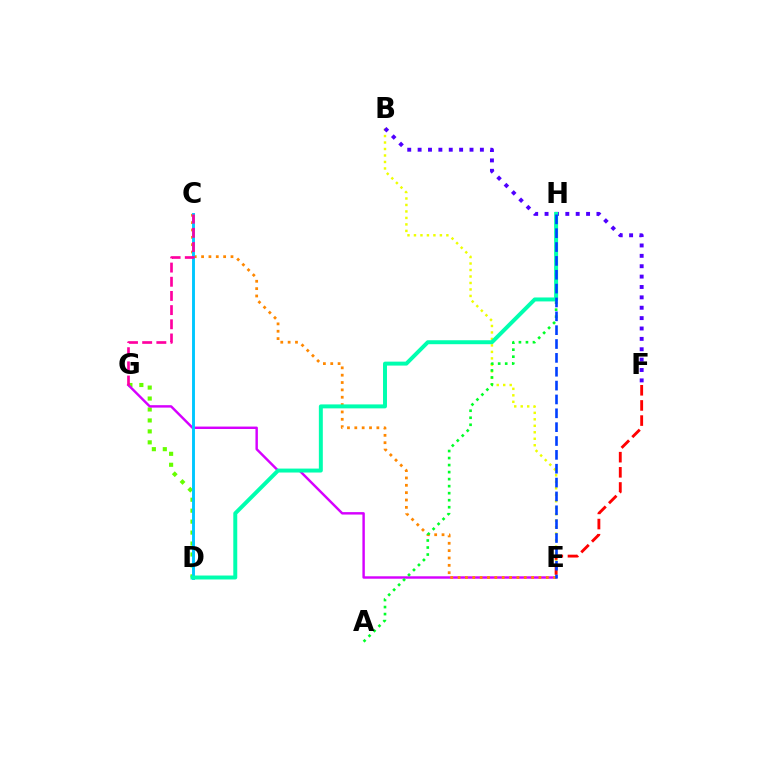{('D', 'G'): [{'color': '#66ff00', 'line_style': 'dotted', 'thickness': 2.98}], ('B', 'E'): [{'color': '#eeff00', 'line_style': 'dotted', 'thickness': 1.76}], ('E', 'G'): [{'color': '#d600ff', 'line_style': 'solid', 'thickness': 1.75}], ('C', 'E'): [{'color': '#ff8800', 'line_style': 'dotted', 'thickness': 2.0}], ('E', 'F'): [{'color': '#ff0000', 'line_style': 'dashed', 'thickness': 2.06}], ('A', 'H'): [{'color': '#00ff27', 'line_style': 'dotted', 'thickness': 1.91}], ('C', 'D'): [{'color': '#00c7ff', 'line_style': 'solid', 'thickness': 2.09}], ('B', 'F'): [{'color': '#4f00ff', 'line_style': 'dotted', 'thickness': 2.82}], ('D', 'H'): [{'color': '#00ffaf', 'line_style': 'solid', 'thickness': 2.85}], ('C', 'G'): [{'color': '#ff00a0', 'line_style': 'dashed', 'thickness': 1.93}], ('E', 'H'): [{'color': '#003fff', 'line_style': 'dashed', 'thickness': 1.88}]}